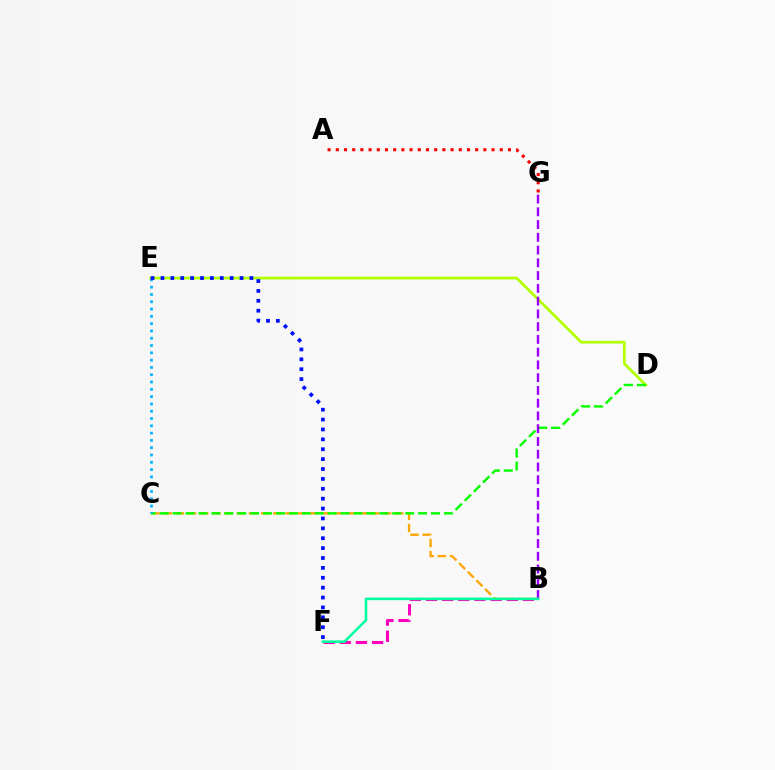{('B', 'C'): [{'color': '#ffa500', 'line_style': 'dashed', 'thickness': 1.66}], ('B', 'F'): [{'color': '#ff00bd', 'line_style': 'dashed', 'thickness': 2.19}, {'color': '#00ff9d', 'line_style': 'solid', 'thickness': 1.83}], ('D', 'E'): [{'color': '#b3ff00', 'line_style': 'solid', 'thickness': 2.0}], ('C', 'D'): [{'color': '#08ff00', 'line_style': 'dashed', 'thickness': 1.76}], ('C', 'E'): [{'color': '#00b5ff', 'line_style': 'dotted', 'thickness': 1.98}], ('B', 'G'): [{'color': '#9b00ff', 'line_style': 'dashed', 'thickness': 1.73}], ('E', 'F'): [{'color': '#0010ff', 'line_style': 'dotted', 'thickness': 2.69}], ('A', 'G'): [{'color': '#ff0000', 'line_style': 'dotted', 'thickness': 2.23}]}